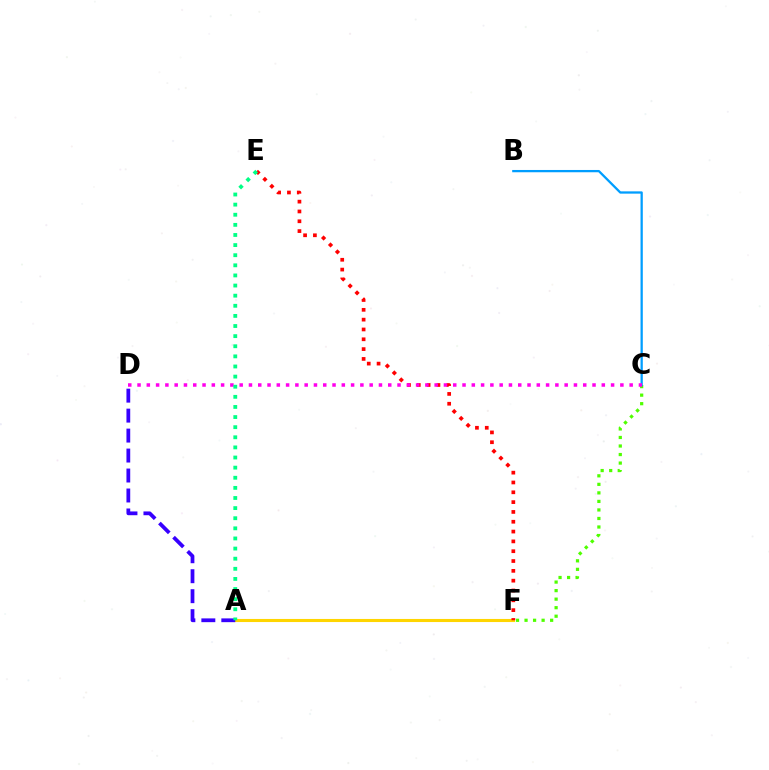{('C', 'F'): [{'color': '#4fff00', 'line_style': 'dotted', 'thickness': 2.32}], ('A', 'F'): [{'color': '#ffd500', 'line_style': 'solid', 'thickness': 2.23}], ('A', 'D'): [{'color': '#3700ff', 'line_style': 'dashed', 'thickness': 2.71}], ('E', 'F'): [{'color': '#ff0000', 'line_style': 'dotted', 'thickness': 2.67}], ('B', 'C'): [{'color': '#009eff', 'line_style': 'solid', 'thickness': 1.64}], ('C', 'D'): [{'color': '#ff00ed', 'line_style': 'dotted', 'thickness': 2.52}], ('A', 'E'): [{'color': '#00ff86', 'line_style': 'dotted', 'thickness': 2.75}]}